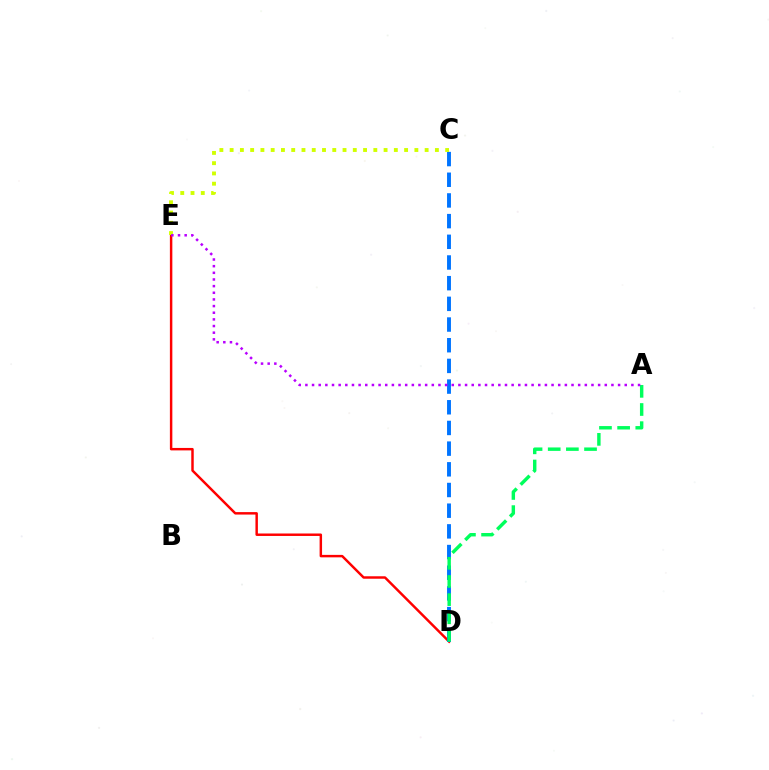{('D', 'E'): [{'color': '#ff0000', 'line_style': 'solid', 'thickness': 1.77}], ('C', 'D'): [{'color': '#0074ff', 'line_style': 'dashed', 'thickness': 2.81}], ('A', 'D'): [{'color': '#00ff5c', 'line_style': 'dashed', 'thickness': 2.47}], ('C', 'E'): [{'color': '#d1ff00', 'line_style': 'dotted', 'thickness': 2.79}], ('A', 'E'): [{'color': '#b900ff', 'line_style': 'dotted', 'thickness': 1.81}]}